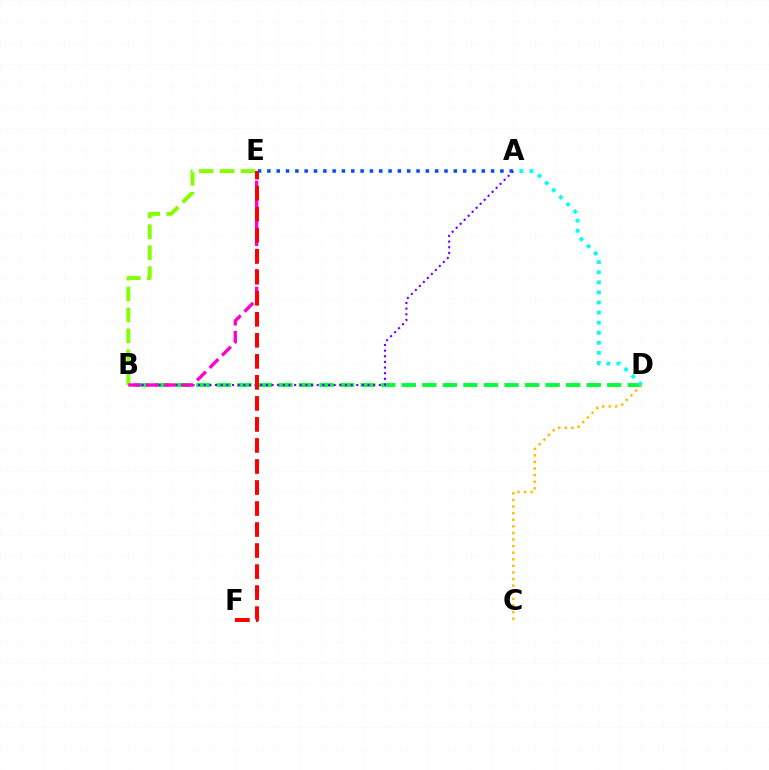{('B', 'D'): [{'color': '#00ff39', 'line_style': 'dashed', 'thickness': 2.79}], ('A', 'B'): [{'color': '#7200ff', 'line_style': 'dotted', 'thickness': 1.53}], ('B', 'E'): [{'color': '#84ff00', 'line_style': 'dashed', 'thickness': 2.84}, {'color': '#ff00cf', 'line_style': 'dashed', 'thickness': 2.4}], ('C', 'D'): [{'color': '#ffbd00', 'line_style': 'dotted', 'thickness': 1.79}], ('A', 'E'): [{'color': '#004bff', 'line_style': 'dotted', 'thickness': 2.53}], ('A', 'D'): [{'color': '#00fff6', 'line_style': 'dotted', 'thickness': 2.74}], ('E', 'F'): [{'color': '#ff0000', 'line_style': 'dashed', 'thickness': 2.86}]}